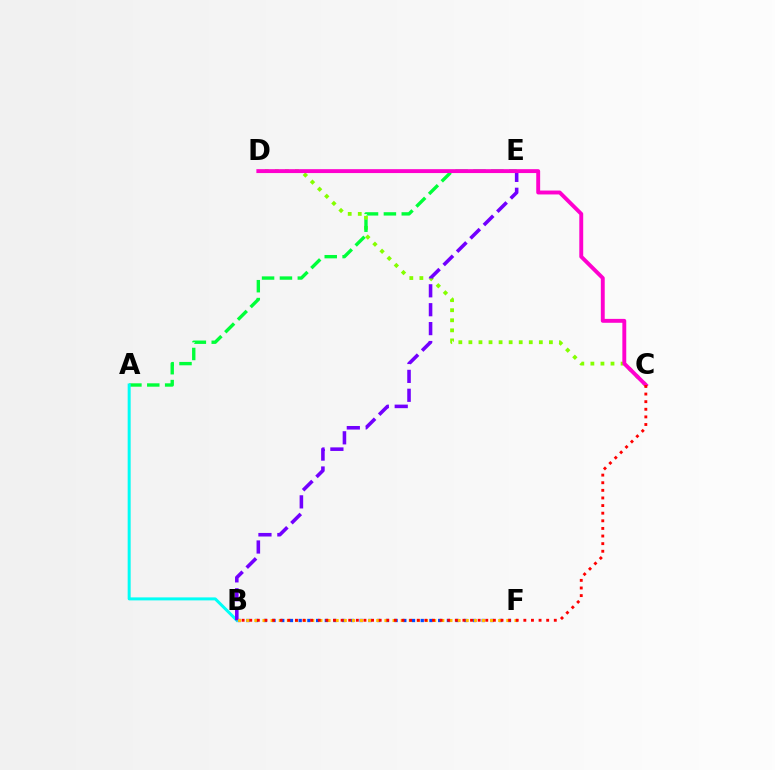{('B', 'F'): [{'color': '#004bff', 'line_style': 'dotted', 'thickness': 2.37}, {'color': '#ffbd00', 'line_style': 'dotted', 'thickness': 2.21}], ('C', 'D'): [{'color': '#84ff00', 'line_style': 'dotted', 'thickness': 2.73}, {'color': '#ff00cf', 'line_style': 'solid', 'thickness': 2.81}], ('A', 'E'): [{'color': '#00ff39', 'line_style': 'dashed', 'thickness': 2.43}], ('A', 'B'): [{'color': '#00fff6', 'line_style': 'solid', 'thickness': 2.16}], ('B', 'E'): [{'color': '#7200ff', 'line_style': 'dashed', 'thickness': 2.57}], ('B', 'C'): [{'color': '#ff0000', 'line_style': 'dotted', 'thickness': 2.07}]}